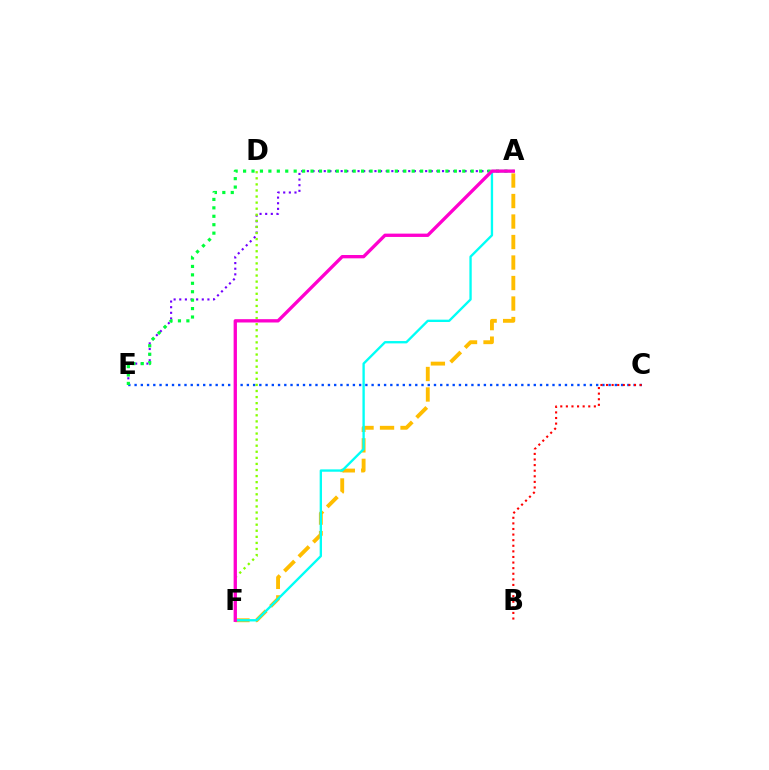{('C', 'E'): [{'color': '#004bff', 'line_style': 'dotted', 'thickness': 1.69}], ('A', 'F'): [{'color': '#ffbd00', 'line_style': 'dashed', 'thickness': 2.78}, {'color': '#00fff6', 'line_style': 'solid', 'thickness': 1.69}, {'color': '#ff00cf', 'line_style': 'solid', 'thickness': 2.39}], ('A', 'E'): [{'color': '#7200ff', 'line_style': 'dotted', 'thickness': 1.53}, {'color': '#00ff39', 'line_style': 'dotted', 'thickness': 2.29}], ('D', 'F'): [{'color': '#84ff00', 'line_style': 'dotted', 'thickness': 1.65}], ('B', 'C'): [{'color': '#ff0000', 'line_style': 'dotted', 'thickness': 1.52}]}